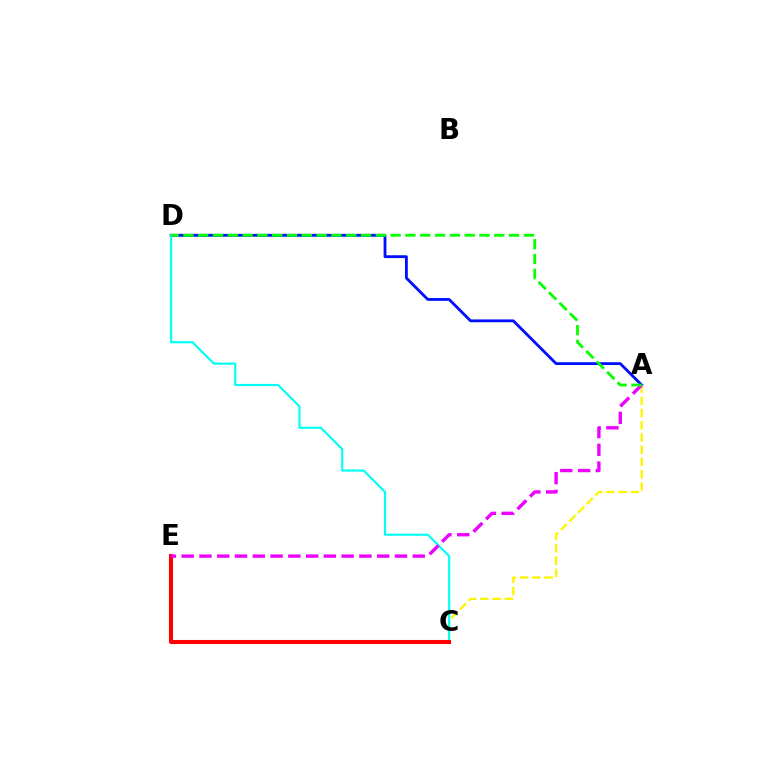{('A', 'D'): [{'color': '#0010ff', 'line_style': 'solid', 'thickness': 2.04}, {'color': '#08ff00', 'line_style': 'dashed', 'thickness': 2.01}], ('A', 'C'): [{'color': '#fcf500', 'line_style': 'dashed', 'thickness': 1.66}], ('C', 'D'): [{'color': '#00fff6', 'line_style': 'solid', 'thickness': 1.55}], ('C', 'E'): [{'color': '#ff0000', 'line_style': 'solid', 'thickness': 2.93}], ('A', 'E'): [{'color': '#ee00ff', 'line_style': 'dashed', 'thickness': 2.41}]}